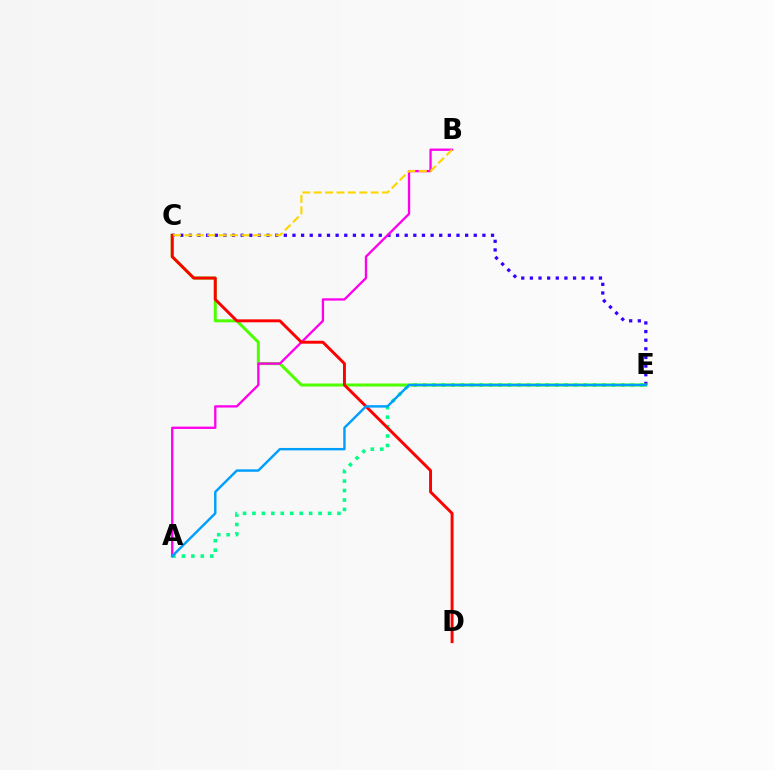{('A', 'E'): [{'color': '#00ff86', 'line_style': 'dotted', 'thickness': 2.57}, {'color': '#009eff', 'line_style': 'solid', 'thickness': 1.74}], ('C', 'E'): [{'color': '#3700ff', 'line_style': 'dotted', 'thickness': 2.35}, {'color': '#4fff00', 'line_style': 'solid', 'thickness': 2.17}], ('A', 'B'): [{'color': '#ff00ed', 'line_style': 'solid', 'thickness': 1.68}], ('C', 'D'): [{'color': '#ff0000', 'line_style': 'solid', 'thickness': 2.11}], ('B', 'C'): [{'color': '#ffd500', 'line_style': 'dashed', 'thickness': 1.55}]}